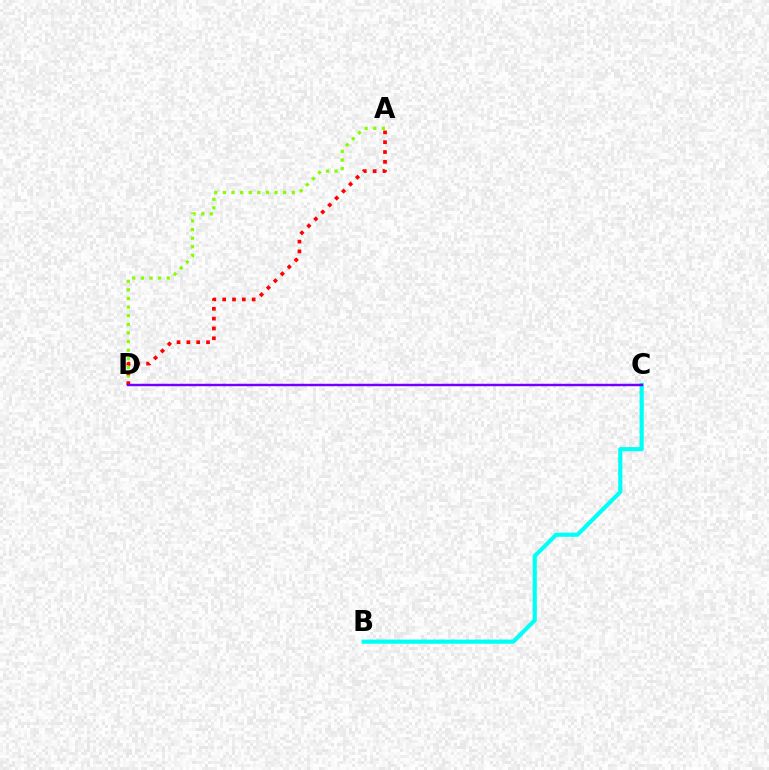{('A', 'D'): [{'color': '#84ff00', 'line_style': 'dotted', 'thickness': 2.34}, {'color': '#ff0000', 'line_style': 'dotted', 'thickness': 2.67}], ('B', 'C'): [{'color': '#00fff6', 'line_style': 'solid', 'thickness': 2.99}], ('C', 'D'): [{'color': '#7200ff', 'line_style': 'solid', 'thickness': 1.76}]}